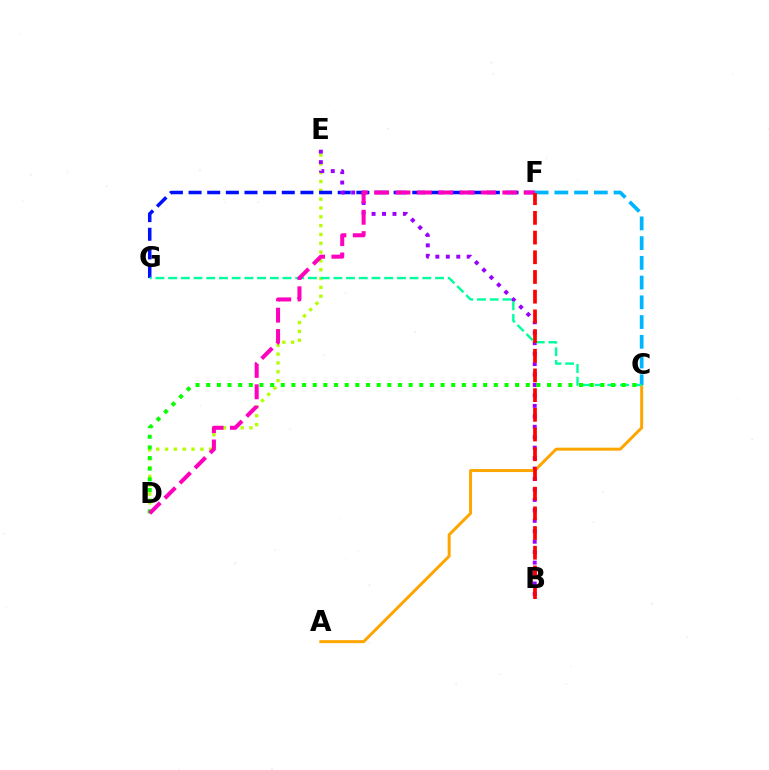{('D', 'E'): [{'color': '#b3ff00', 'line_style': 'dotted', 'thickness': 2.4}], ('F', 'G'): [{'color': '#0010ff', 'line_style': 'dashed', 'thickness': 2.53}], ('B', 'E'): [{'color': '#9b00ff', 'line_style': 'dotted', 'thickness': 2.84}], ('A', 'C'): [{'color': '#ffa500', 'line_style': 'solid', 'thickness': 2.15}], ('C', 'F'): [{'color': '#00b5ff', 'line_style': 'dashed', 'thickness': 2.68}], ('C', 'G'): [{'color': '#00ff9d', 'line_style': 'dashed', 'thickness': 1.73}], ('C', 'D'): [{'color': '#08ff00', 'line_style': 'dotted', 'thickness': 2.89}], ('D', 'F'): [{'color': '#ff00bd', 'line_style': 'dashed', 'thickness': 2.9}], ('B', 'F'): [{'color': '#ff0000', 'line_style': 'dashed', 'thickness': 2.68}]}